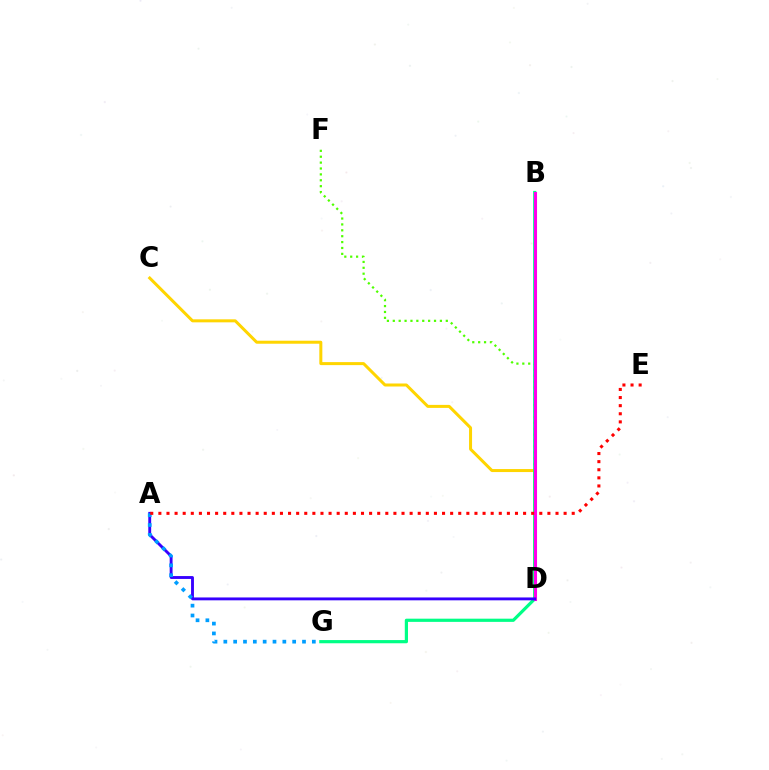{('C', 'D'): [{'color': '#ffd500', 'line_style': 'solid', 'thickness': 2.17}], ('D', 'F'): [{'color': '#4fff00', 'line_style': 'dotted', 'thickness': 1.6}], ('B', 'G'): [{'color': '#00ff86', 'line_style': 'solid', 'thickness': 2.3}], ('B', 'D'): [{'color': '#ff00ed', 'line_style': 'solid', 'thickness': 2.22}], ('A', 'D'): [{'color': '#3700ff', 'line_style': 'solid', 'thickness': 2.07}], ('A', 'G'): [{'color': '#009eff', 'line_style': 'dotted', 'thickness': 2.67}], ('A', 'E'): [{'color': '#ff0000', 'line_style': 'dotted', 'thickness': 2.2}]}